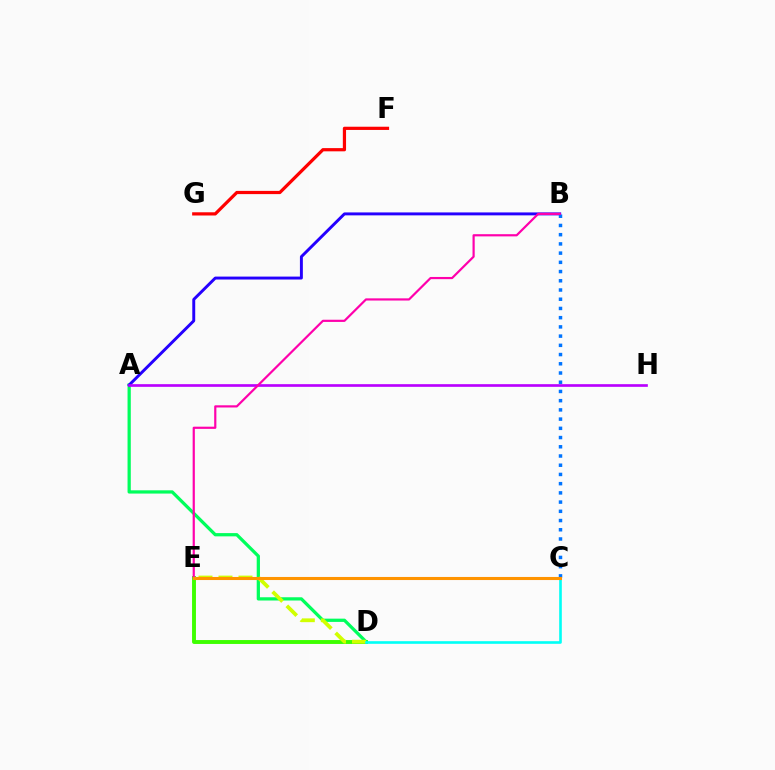{('D', 'E'): [{'color': '#3dff00', 'line_style': 'solid', 'thickness': 2.8}, {'color': '#d1ff00', 'line_style': 'dashed', 'thickness': 2.72}], ('A', 'D'): [{'color': '#00ff5c', 'line_style': 'solid', 'thickness': 2.34}], ('A', 'B'): [{'color': '#2500ff', 'line_style': 'solid', 'thickness': 2.11}], ('B', 'C'): [{'color': '#0074ff', 'line_style': 'dotted', 'thickness': 2.51}], ('A', 'H'): [{'color': '#b900ff', 'line_style': 'solid', 'thickness': 1.92}], ('B', 'E'): [{'color': '#ff00ac', 'line_style': 'solid', 'thickness': 1.58}], ('C', 'D'): [{'color': '#00fff6', 'line_style': 'solid', 'thickness': 1.89}], ('F', 'G'): [{'color': '#ff0000', 'line_style': 'solid', 'thickness': 2.32}], ('C', 'E'): [{'color': '#ff9400', 'line_style': 'solid', 'thickness': 2.22}]}